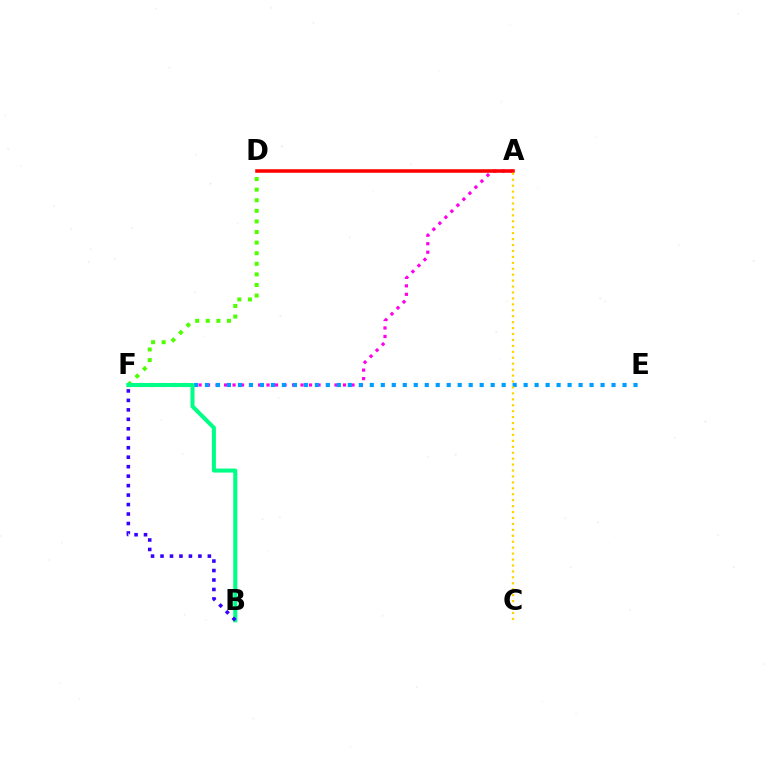{('A', 'F'): [{'color': '#ff00ed', 'line_style': 'dotted', 'thickness': 2.31}], ('D', 'F'): [{'color': '#4fff00', 'line_style': 'dotted', 'thickness': 2.88}], ('A', 'D'): [{'color': '#ff0000', 'line_style': 'solid', 'thickness': 2.55}], ('E', 'F'): [{'color': '#009eff', 'line_style': 'dotted', 'thickness': 2.99}], ('A', 'C'): [{'color': '#ffd500', 'line_style': 'dotted', 'thickness': 1.61}], ('B', 'F'): [{'color': '#00ff86', 'line_style': 'solid', 'thickness': 2.91}, {'color': '#3700ff', 'line_style': 'dotted', 'thickness': 2.57}]}